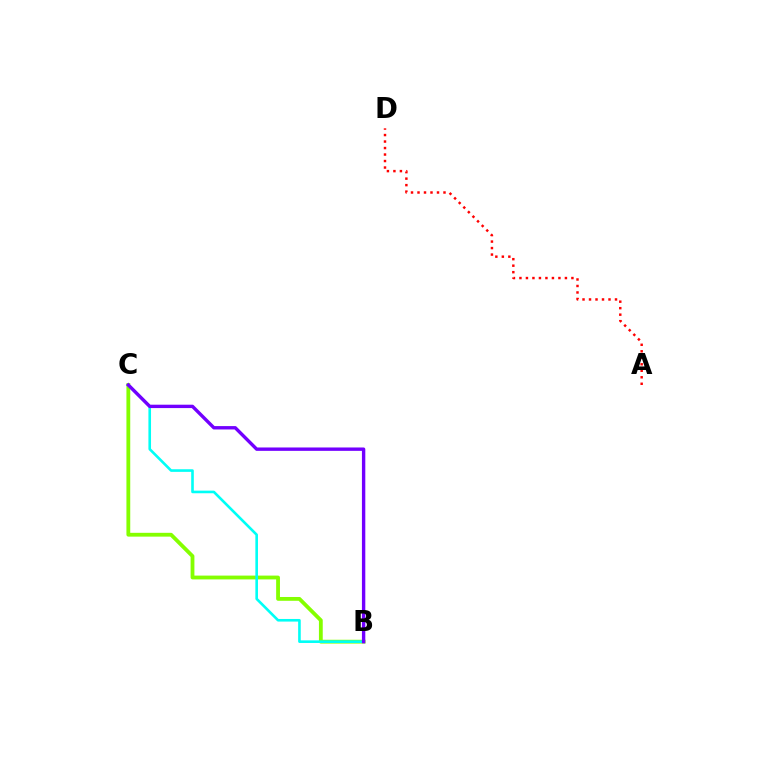{('B', 'C'): [{'color': '#84ff00', 'line_style': 'solid', 'thickness': 2.74}, {'color': '#00fff6', 'line_style': 'solid', 'thickness': 1.89}, {'color': '#7200ff', 'line_style': 'solid', 'thickness': 2.43}], ('A', 'D'): [{'color': '#ff0000', 'line_style': 'dotted', 'thickness': 1.77}]}